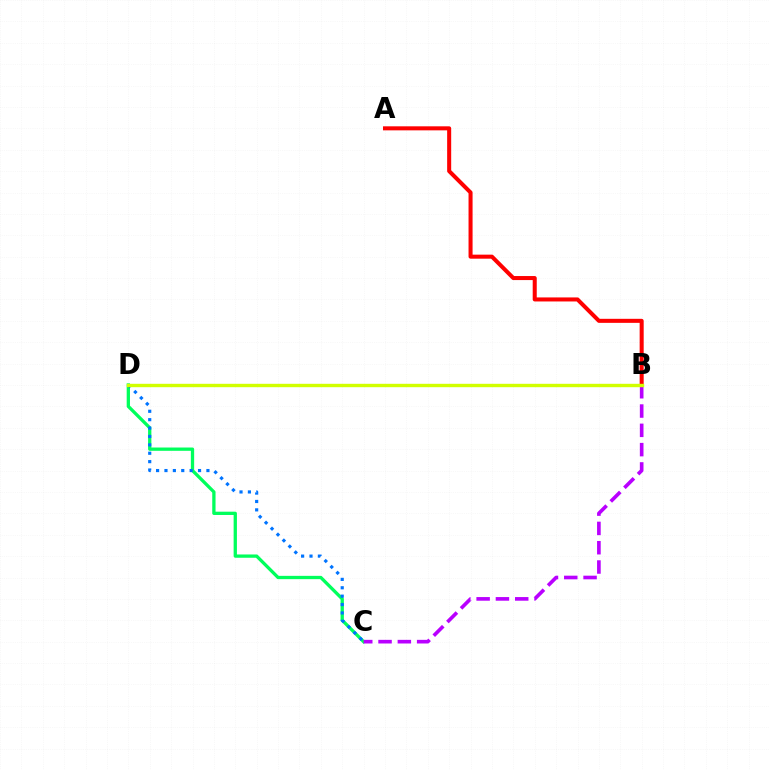{('C', 'D'): [{'color': '#00ff5c', 'line_style': 'solid', 'thickness': 2.37}, {'color': '#0074ff', 'line_style': 'dotted', 'thickness': 2.28}], ('B', 'C'): [{'color': '#b900ff', 'line_style': 'dashed', 'thickness': 2.62}], ('A', 'B'): [{'color': '#ff0000', 'line_style': 'solid', 'thickness': 2.91}], ('B', 'D'): [{'color': '#d1ff00', 'line_style': 'solid', 'thickness': 2.44}]}